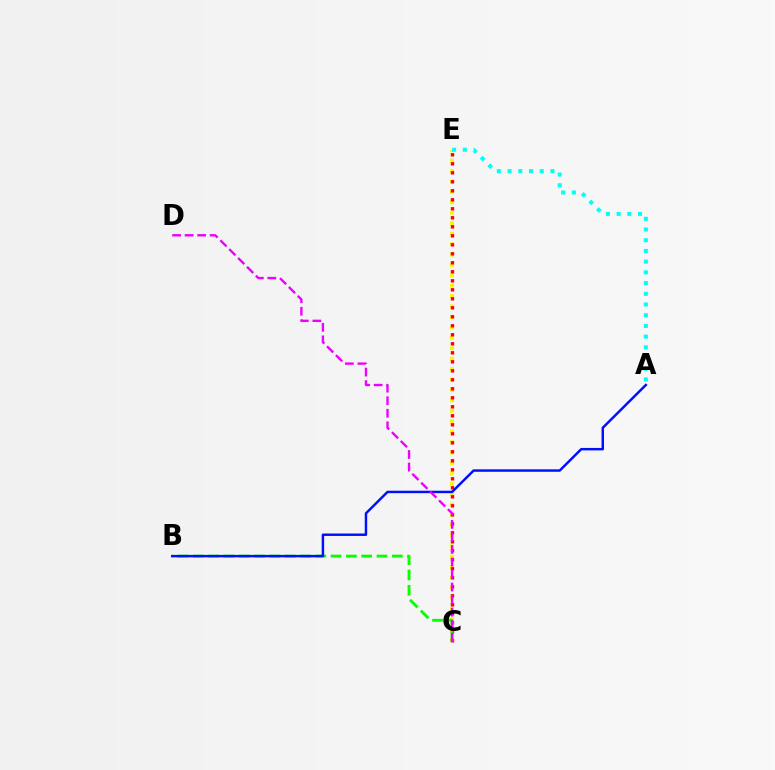{('C', 'E'): [{'color': '#fcf500', 'line_style': 'dotted', 'thickness': 2.83}, {'color': '#ff0000', 'line_style': 'dotted', 'thickness': 2.45}], ('B', 'C'): [{'color': '#08ff00', 'line_style': 'dashed', 'thickness': 2.08}], ('A', 'B'): [{'color': '#0010ff', 'line_style': 'solid', 'thickness': 1.77}], ('C', 'D'): [{'color': '#ee00ff', 'line_style': 'dashed', 'thickness': 1.7}], ('A', 'E'): [{'color': '#00fff6', 'line_style': 'dotted', 'thickness': 2.91}]}